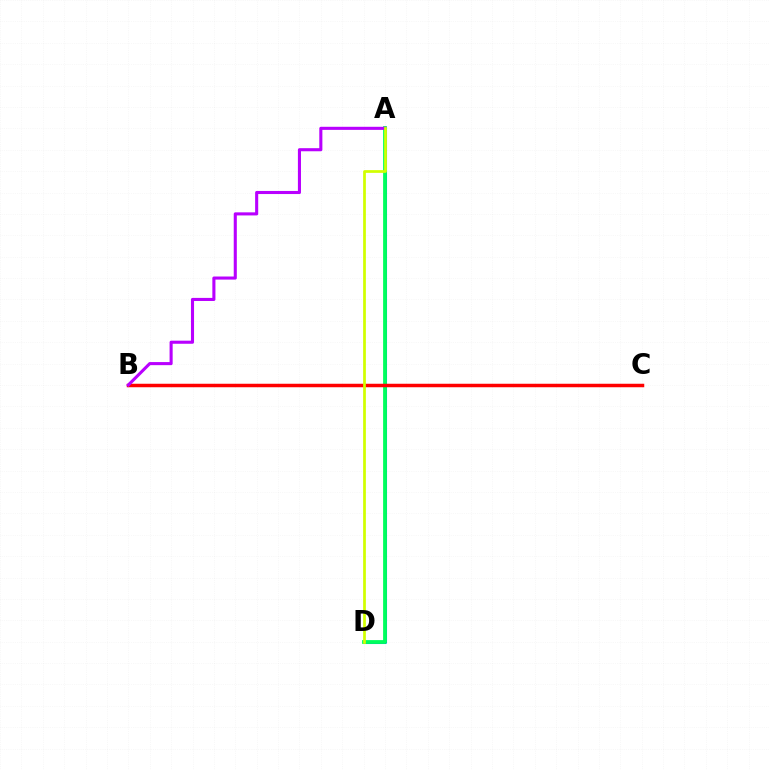{('A', 'D'): [{'color': '#0074ff', 'line_style': 'solid', 'thickness': 2.2}, {'color': '#00ff5c', 'line_style': 'solid', 'thickness': 2.72}, {'color': '#d1ff00', 'line_style': 'solid', 'thickness': 1.96}], ('B', 'C'): [{'color': '#ff0000', 'line_style': 'solid', 'thickness': 2.52}], ('A', 'B'): [{'color': '#b900ff', 'line_style': 'solid', 'thickness': 2.22}]}